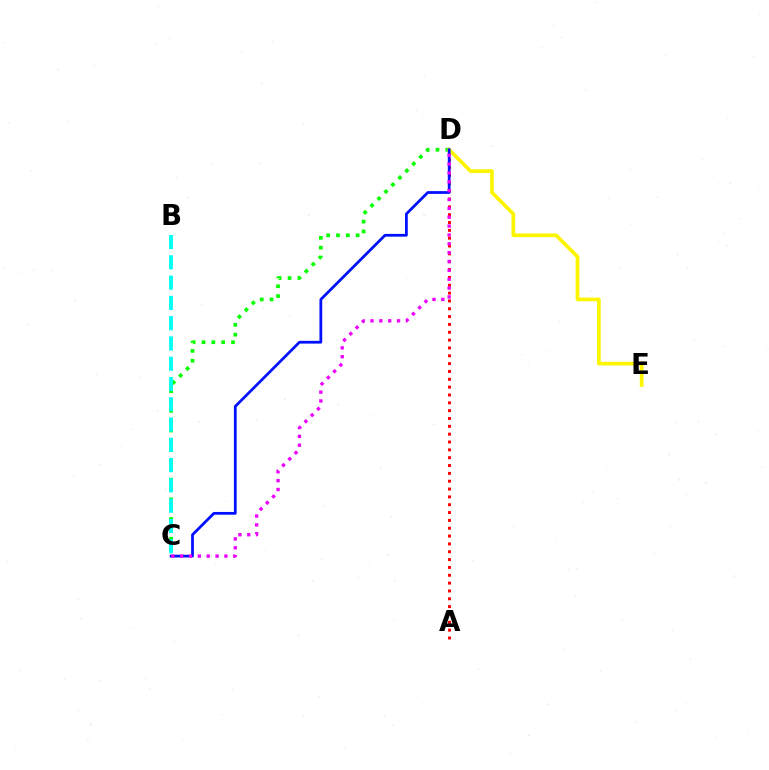{('C', 'D'): [{'color': '#08ff00', 'line_style': 'dotted', 'thickness': 2.67}, {'color': '#0010ff', 'line_style': 'solid', 'thickness': 1.98}, {'color': '#ee00ff', 'line_style': 'dotted', 'thickness': 2.41}], ('A', 'D'): [{'color': '#ff0000', 'line_style': 'dotted', 'thickness': 2.13}], ('D', 'E'): [{'color': '#fcf500', 'line_style': 'solid', 'thickness': 2.66}], ('B', 'C'): [{'color': '#00fff6', 'line_style': 'dashed', 'thickness': 2.75}]}